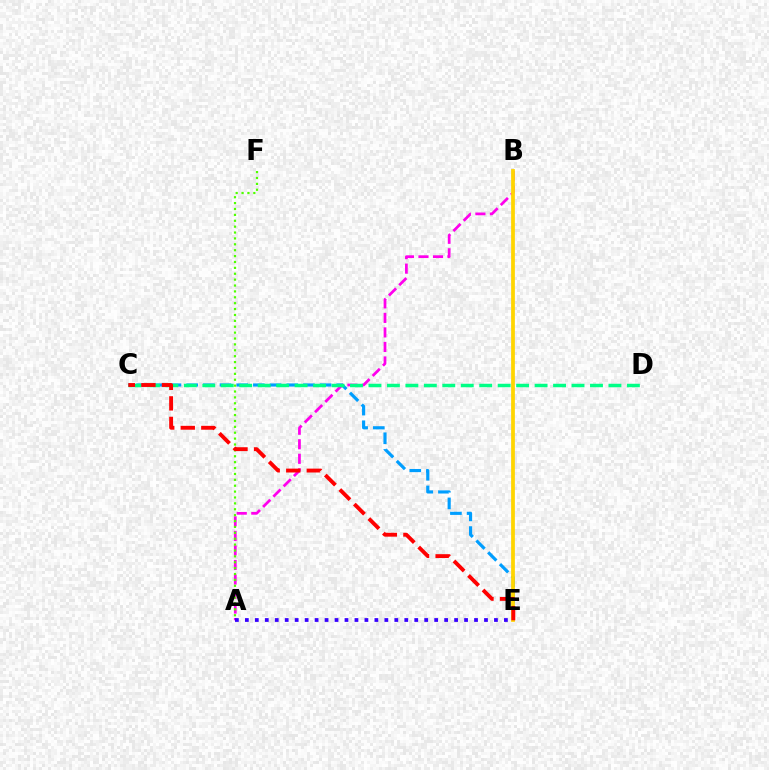{('C', 'E'): [{'color': '#009eff', 'line_style': 'dashed', 'thickness': 2.27}, {'color': '#ff0000', 'line_style': 'dashed', 'thickness': 2.79}], ('A', 'B'): [{'color': '#ff00ed', 'line_style': 'dashed', 'thickness': 1.97}], ('A', 'F'): [{'color': '#4fff00', 'line_style': 'dotted', 'thickness': 1.6}], ('A', 'E'): [{'color': '#3700ff', 'line_style': 'dotted', 'thickness': 2.71}], ('C', 'D'): [{'color': '#00ff86', 'line_style': 'dashed', 'thickness': 2.51}], ('B', 'E'): [{'color': '#ffd500', 'line_style': 'solid', 'thickness': 2.7}]}